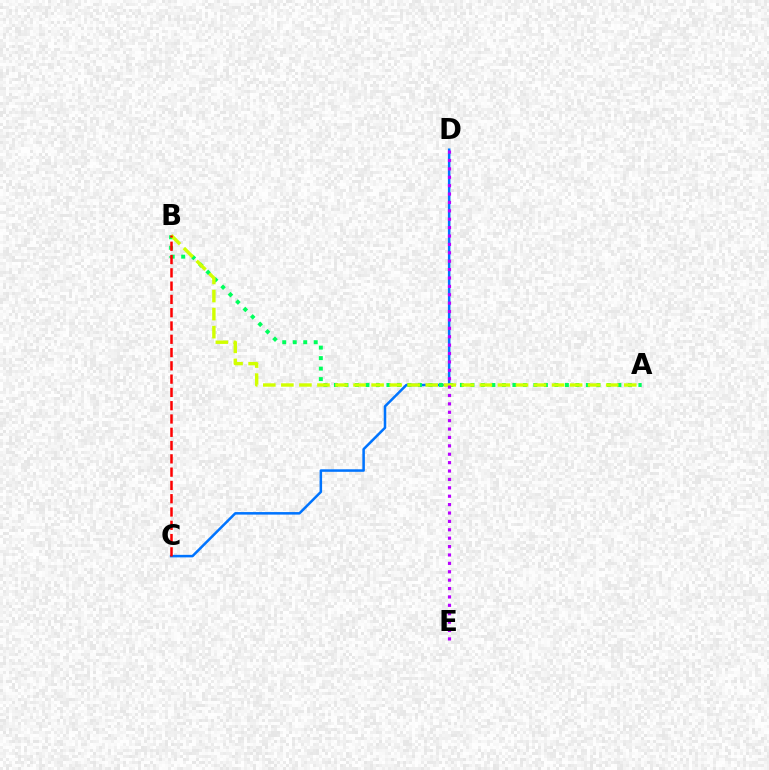{('C', 'D'): [{'color': '#0074ff', 'line_style': 'solid', 'thickness': 1.82}], ('A', 'B'): [{'color': '#00ff5c', 'line_style': 'dotted', 'thickness': 2.85}, {'color': '#d1ff00', 'line_style': 'dashed', 'thickness': 2.45}], ('D', 'E'): [{'color': '#b900ff', 'line_style': 'dotted', 'thickness': 2.28}], ('B', 'C'): [{'color': '#ff0000', 'line_style': 'dashed', 'thickness': 1.81}]}